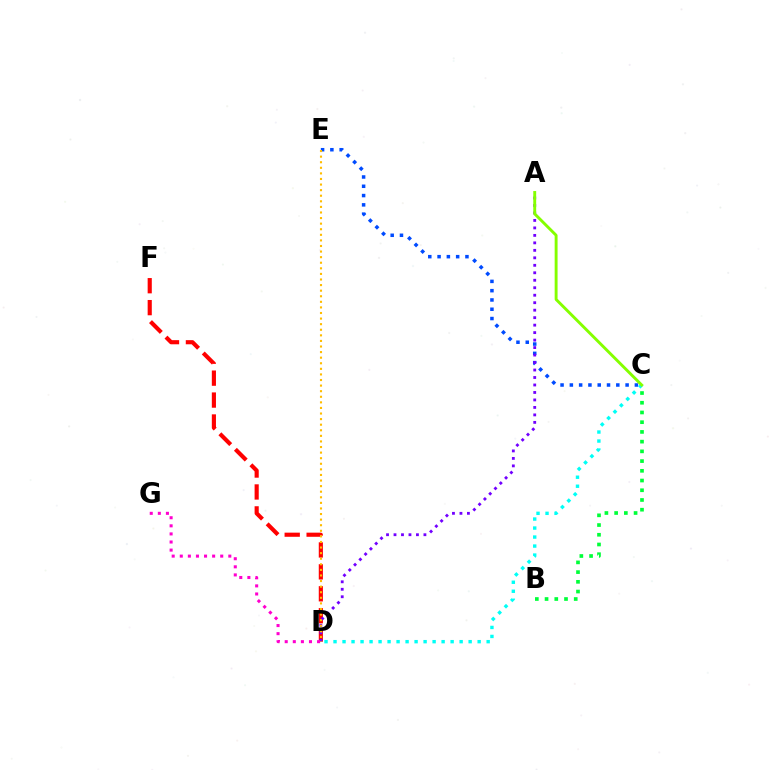{('C', 'E'): [{'color': '#004bff', 'line_style': 'dotted', 'thickness': 2.52}], ('D', 'F'): [{'color': '#ff0000', 'line_style': 'dashed', 'thickness': 2.98}], ('A', 'D'): [{'color': '#7200ff', 'line_style': 'dotted', 'thickness': 2.03}], ('D', 'E'): [{'color': '#ffbd00', 'line_style': 'dotted', 'thickness': 1.52}], ('B', 'C'): [{'color': '#00ff39', 'line_style': 'dotted', 'thickness': 2.64}], ('D', 'G'): [{'color': '#ff00cf', 'line_style': 'dotted', 'thickness': 2.2}], ('C', 'D'): [{'color': '#00fff6', 'line_style': 'dotted', 'thickness': 2.45}], ('A', 'C'): [{'color': '#84ff00', 'line_style': 'solid', 'thickness': 2.09}]}